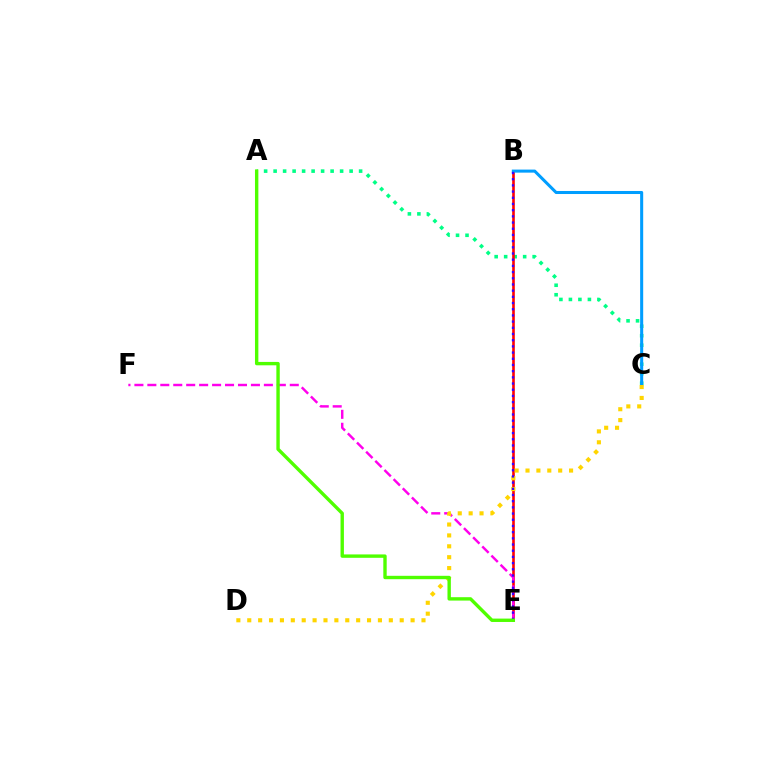{('A', 'C'): [{'color': '#00ff86', 'line_style': 'dotted', 'thickness': 2.58}], ('B', 'E'): [{'color': '#ff0000', 'line_style': 'solid', 'thickness': 1.88}, {'color': '#3700ff', 'line_style': 'dotted', 'thickness': 1.68}], ('B', 'C'): [{'color': '#009eff', 'line_style': 'solid', 'thickness': 2.19}], ('E', 'F'): [{'color': '#ff00ed', 'line_style': 'dashed', 'thickness': 1.76}], ('C', 'D'): [{'color': '#ffd500', 'line_style': 'dotted', 'thickness': 2.96}], ('A', 'E'): [{'color': '#4fff00', 'line_style': 'solid', 'thickness': 2.44}]}